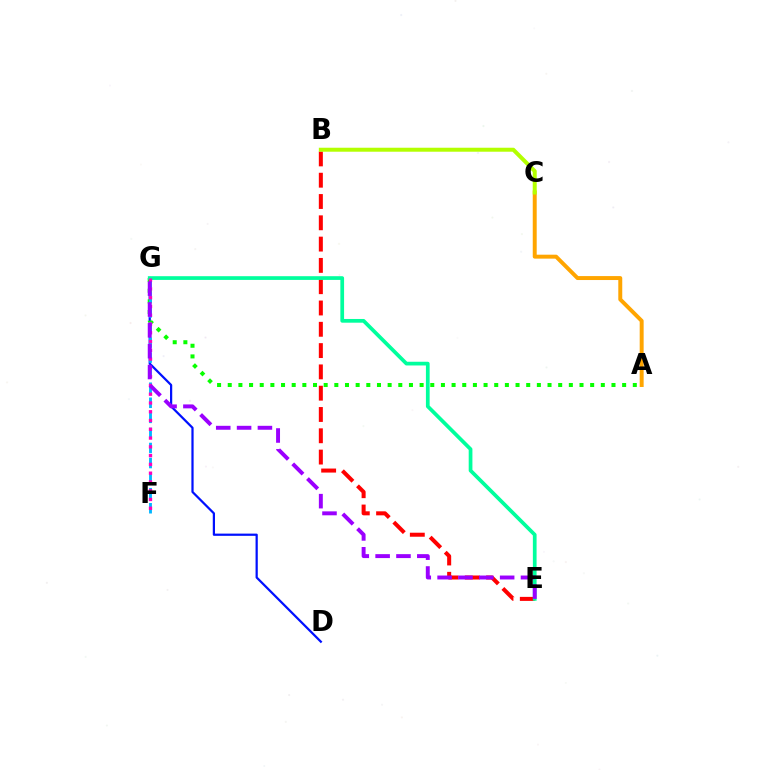{('B', 'E'): [{'color': '#ff0000', 'line_style': 'dashed', 'thickness': 2.89}], ('D', 'G'): [{'color': '#0010ff', 'line_style': 'solid', 'thickness': 1.6}], ('A', 'C'): [{'color': '#ffa500', 'line_style': 'solid', 'thickness': 2.84}], ('A', 'G'): [{'color': '#08ff00', 'line_style': 'dotted', 'thickness': 2.9}], ('B', 'C'): [{'color': '#b3ff00', 'line_style': 'solid', 'thickness': 2.87}], ('F', 'G'): [{'color': '#00b5ff', 'line_style': 'dashed', 'thickness': 2.05}, {'color': '#ff00bd', 'line_style': 'dotted', 'thickness': 2.38}], ('E', 'G'): [{'color': '#00ff9d', 'line_style': 'solid', 'thickness': 2.68}, {'color': '#9b00ff', 'line_style': 'dashed', 'thickness': 2.83}]}